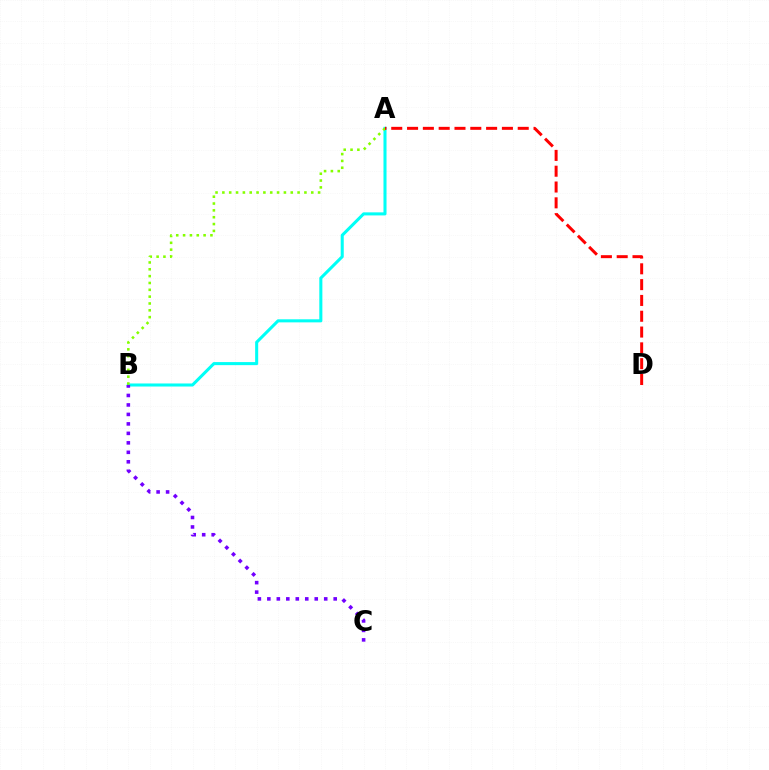{('A', 'B'): [{'color': '#00fff6', 'line_style': 'solid', 'thickness': 2.2}, {'color': '#84ff00', 'line_style': 'dotted', 'thickness': 1.86}], ('B', 'C'): [{'color': '#7200ff', 'line_style': 'dotted', 'thickness': 2.58}], ('A', 'D'): [{'color': '#ff0000', 'line_style': 'dashed', 'thickness': 2.15}]}